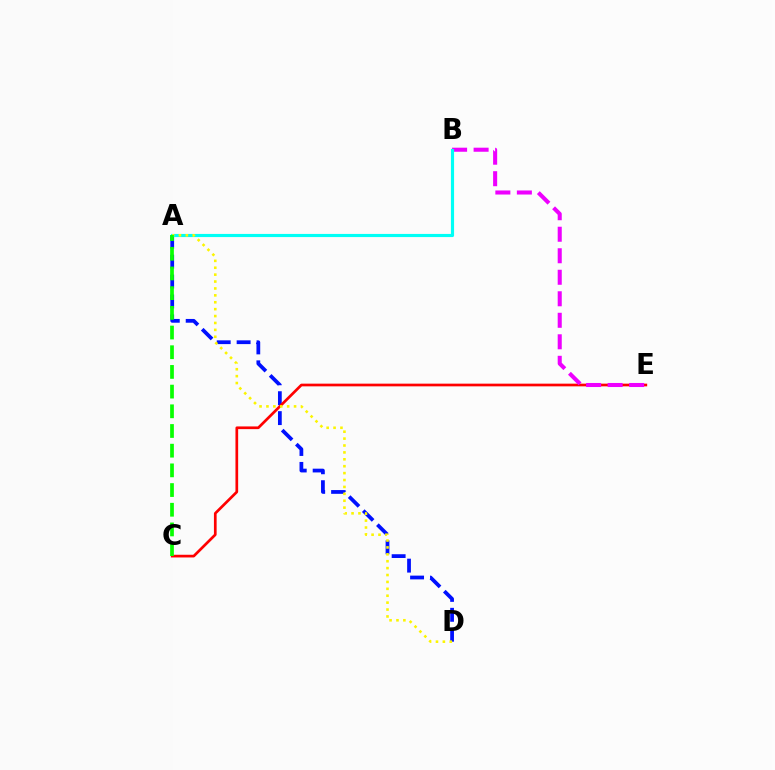{('A', 'D'): [{'color': '#0010ff', 'line_style': 'dashed', 'thickness': 2.71}, {'color': '#fcf500', 'line_style': 'dotted', 'thickness': 1.88}], ('C', 'E'): [{'color': '#ff0000', 'line_style': 'solid', 'thickness': 1.94}], ('B', 'E'): [{'color': '#ee00ff', 'line_style': 'dashed', 'thickness': 2.92}], ('A', 'B'): [{'color': '#00fff6', 'line_style': 'solid', 'thickness': 2.27}], ('A', 'C'): [{'color': '#08ff00', 'line_style': 'dashed', 'thickness': 2.67}]}